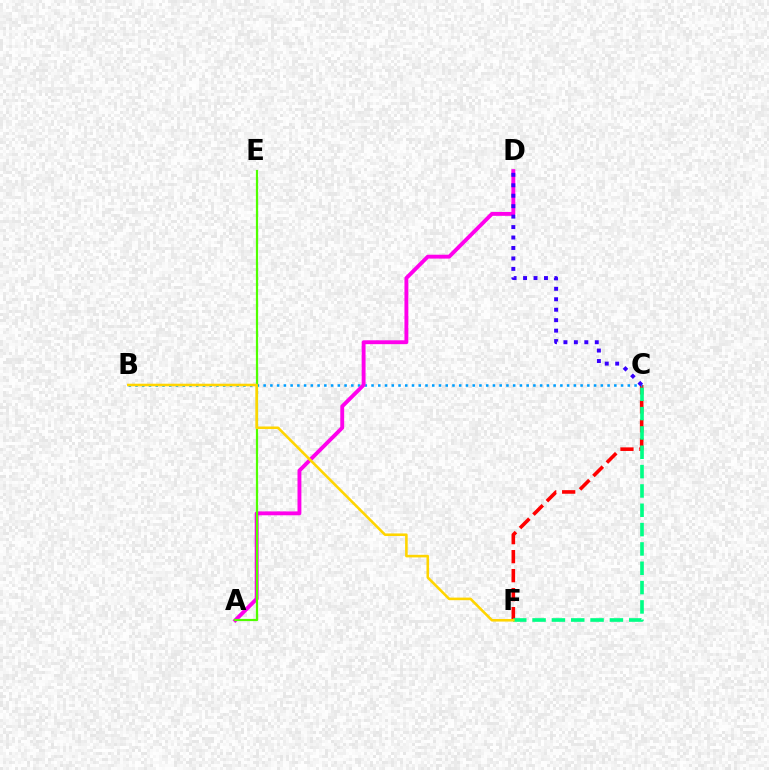{('C', 'F'): [{'color': '#ff0000', 'line_style': 'dashed', 'thickness': 2.58}, {'color': '#00ff86', 'line_style': 'dashed', 'thickness': 2.63}], ('B', 'C'): [{'color': '#009eff', 'line_style': 'dotted', 'thickness': 1.83}], ('A', 'D'): [{'color': '#ff00ed', 'line_style': 'solid', 'thickness': 2.79}], ('C', 'D'): [{'color': '#3700ff', 'line_style': 'dotted', 'thickness': 2.84}], ('A', 'E'): [{'color': '#4fff00', 'line_style': 'solid', 'thickness': 1.59}], ('B', 'F'): [{'color': '#ffd500', 'line_style': 'solid', 'thickness': 1.86}]}